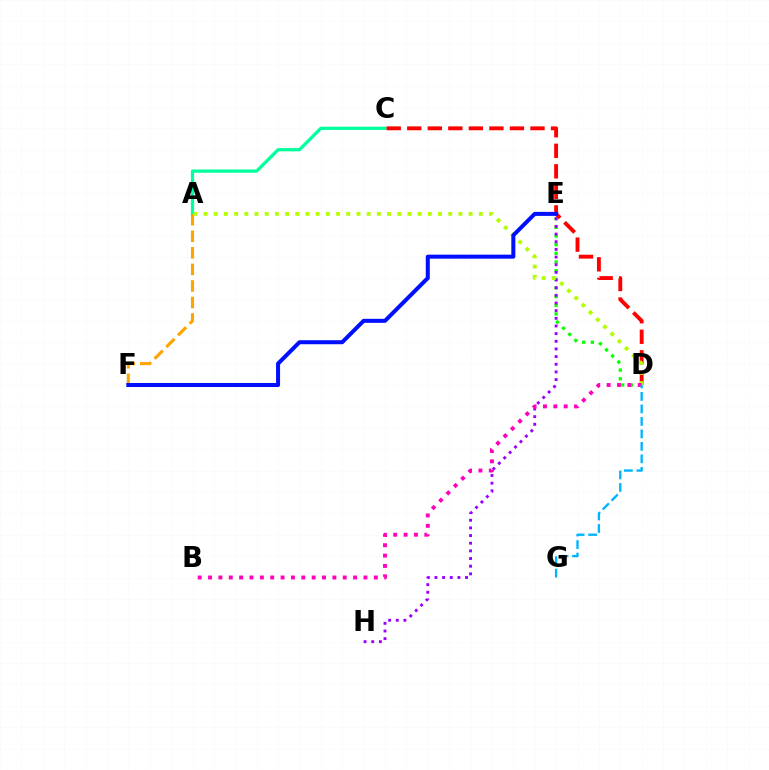{('D', 'E'): [{'color': '#08ff00', 'line_style': 'dotted', 'thickness': 2.35}], ('A', 'C'): [{'color': '#00ff9d', 'line_style': 'solid', 'thickness': 2.34}], ('C', 'D'): [{'color': '#ff0000', 'line_style': 'dashed', 'thickness': 2.79}], ('E', 'H'): [{'color': '#9b00ff', 'line_style': 'dotted', 'thickness': 2.08}], ('A', 'F'): [{'color': '#ffa500', 'line_style': 'dashed', 'thickness': 2.25}], ('A', 'D'): [{'color': '#b3ff00', 'line_style': 'dotted', 'thickness': 2.77}], ('E', 'F'): [{'color': '#0010ff', 'line_style': 'solid', 'thickness': 2.9}], ('B', 'D'): [{'color': '#ff00bd', 'line_style': 'dotted', 'thickness': 2.82}], ('D', 'G'): [{'color': '#00b5ff', 'line_style': 'dashed', 'thickness': 1.7}]}